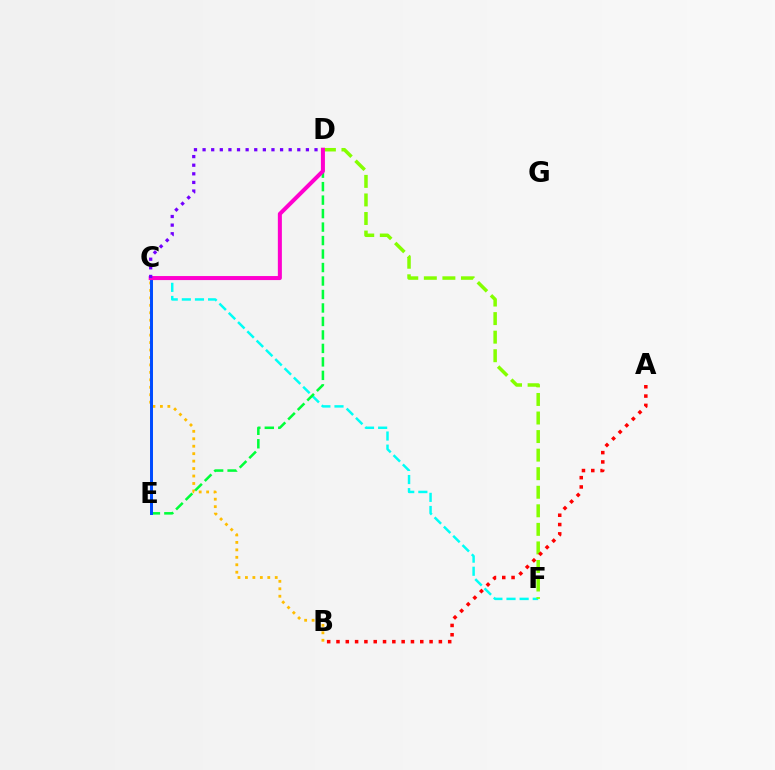{('C', 'F'): [{'color': '#00fff6', 'line_style': 'dashed', 'thickness': 1.78}], ('D', 'F'): [{'color': '#84ff00', 'line_style': 'dashed', 'thickness': 2.52}], ('A', 'B'): [{'color': '#ff0000', 'line_style': 'dotted', 'thickness': 2.53}], ('B', 'C'): [{'color': '#ffbd00', 'line_style': 'dotted', 'thickness': 2.02}], ('D', 'E'): [{'color': '#00ff39', 'line_style': 'dashed', 'thickness': 1.83}], ('C', 'E'): [{'color': '#004bff', 'line_style': 'solid', 'thickness': 2.14}], ('C', 'D'): [{'color': '#ff00cf', 'line_style': 'solid', 'thickness': 2.9}, {'color': '#7200ff', 'line_style': 'dotted', 'thickness': 2.34}]}